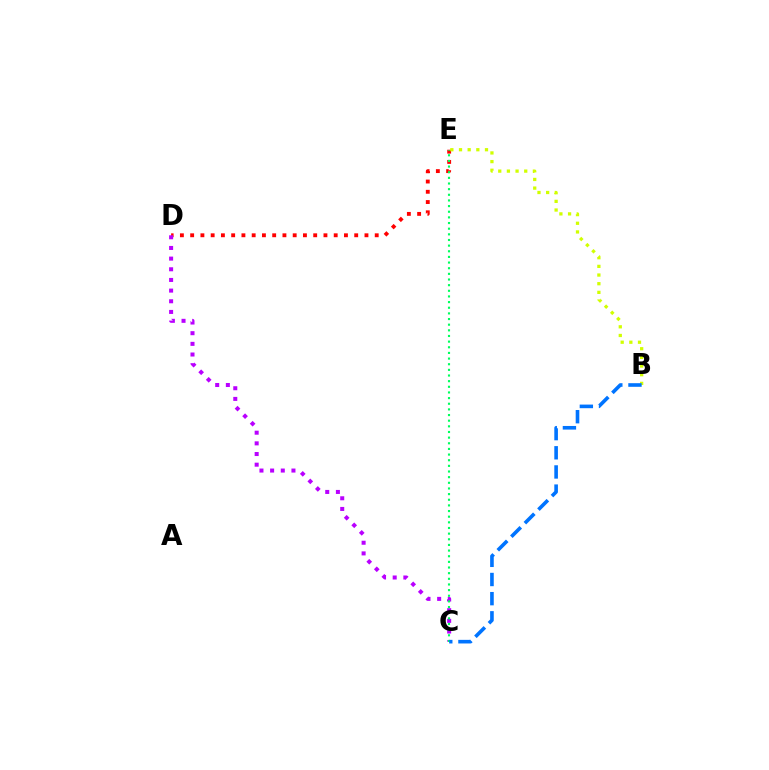{('D', 'E'): [{'color': '#ff0000', 'line_style': 'dotted', 'thickness': 2.79}], ('B', 'E'): [{'color': '#d1ff00', 'line_style': 'dotted', 'thickness': 2.35}], ('C', 'D'): [{'color': '#b900ff', 'line_style': 'dotted', 'thickness': 2.9}], ('C', 'E'): [{'color': '#00ff5c', 'line_style': 'dotted', 'thickness': 1.53}], ('B', 'C'): [{'color': '#0074ff', 'line_style': 'dashed', 'thickness': 2.6}]}